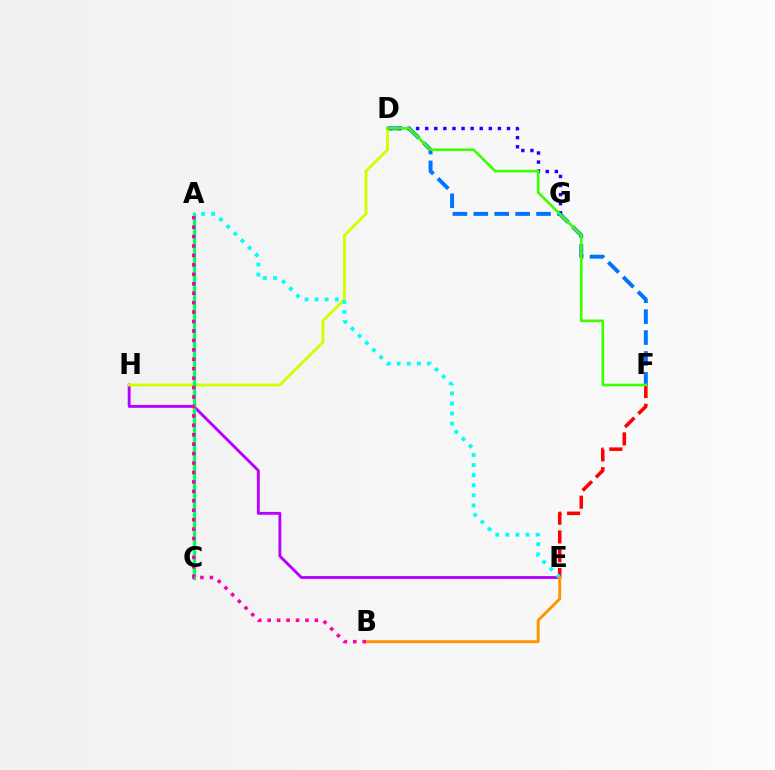{('E', 'H'): [{'color': '#b900ff', 'line_style': 'solid', 'thickness': 2.07}], ('D', 'F'): [{'color': '#0074ff', 'line_style': 'dashed', 'thickness': 2.84}, {'color': '#3dff00', 'line_style': 'solid', 'thickness': 1.91}], ('E', 'F'): [{'color': '#ff0000', 'line_style': 'dashed', 'thickness': 2.55}], ('D', 'H'): [{'color': '#d1ff00', 'line_style': 'solid', 'thickness': 2.06}], ('A', 'C'): [{'color': '#00ff5c', 'line_style': 'solid', 'thickness': 2.36}], ('A', 'E'): [{'color': '#00fff6', 'line_style': 'dotted', 'thickness': 2.74}], ('B', 'E'): [{'color': '#ff9400', 'line_style': 'solid', 'thickness': 2.1}], ('D', 'G'): [{'color': '#2500ff', 'line_style': 'dotted', 'thickness': 2.47}], ('A', 'B'): [{'color': '#ff00ac', 'line_style': 'dotted', 'thickness': 2.56}]}